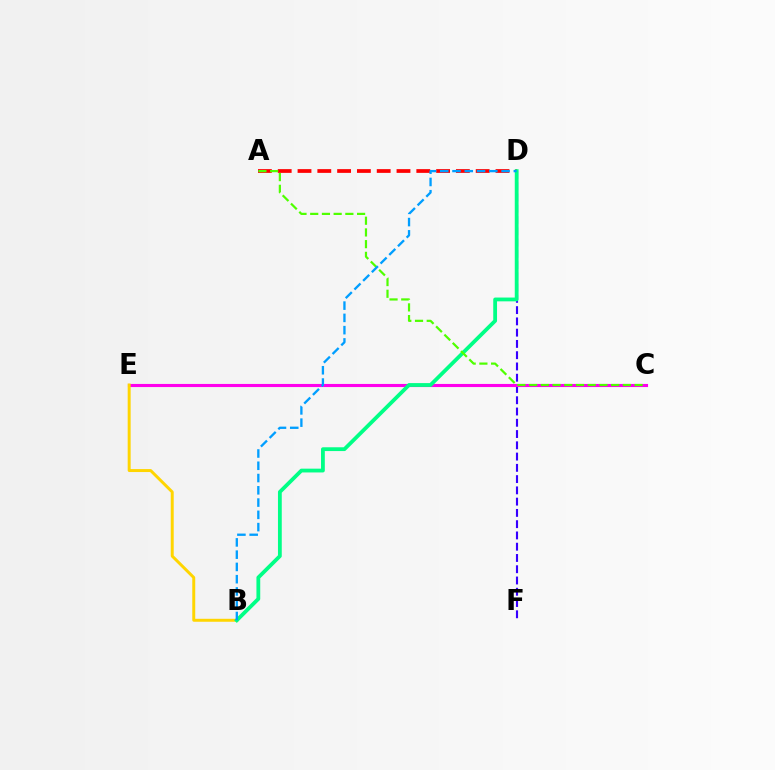{('A', 'D'): [{'color': '#ff0000', 'line_style': 'dashed', 'thickness': 2.69}], ('D', 'F'): [{'color': '#3700ff', 'line_style': 'dashed', 'thickness': 1.53}], ('C', 'E'): [{'color': '#ff00ed', 'line_style': 'solid', 'thickness': 2.24}], ('B', 'E'): [{'color': '#ffd500', 'line_style': 'solid', 'thickness': 2.13}], ('B', 'D'): [{'color': '#00ff86', 'line_style': 'solid', 'thickness': 2.73}, {'color': '#009eff', 'line_style': 'dashed', 'thickness': 1.67}], ('A', 'C'): [{'color': '#4fff00', 'line_style': 'dashed', 'thickness': 1.59}]}